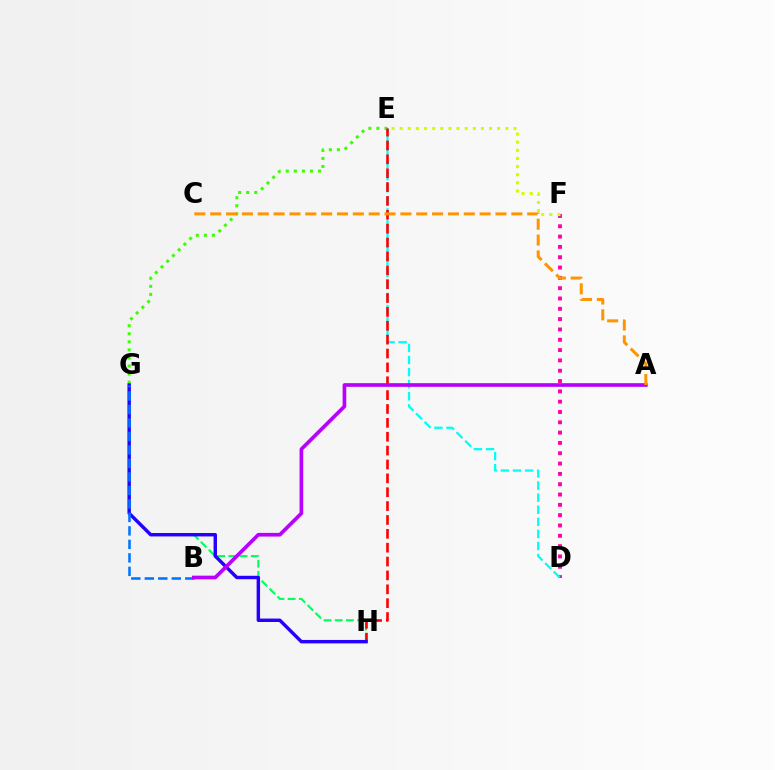{('E', 'G'): [{'color': '#3dff00', 'line_style': 'dotted', 'thickness': 2.19}], ('D', 'F'): [{'color': '#ff00ac', 'line_style': 'dotted', 'thickness': 2.8}], ('G', 'H'): [{'color': '#00ff5c', 'line_style': 'dashed', 'thickness': 1.52}, {'color': '#2500ff', 'line_style': 'solid', 'thickness': 2.47}], ('E', 'F'): [{'color': '#d1ff00', 'line_style': 'dotted', 'thickness': 2.21}], ('D', 'E'): [{'color': '#00fff6', 'line_style': 'dashed', 'thickness': 1.64}], ('E', 'H'): [{'color': '#ff0000', 'line_style': 'dashed', 'thickness': 1.88}], ('B', 'G'): [{'color': '#0074ff', 'line_style': 'dashed', 'thickness': 1.83}], ('A', 'B'): [{'color': '#b900ff', 'line_style': 'solid', 'thickness': 2.64}], ('A', 'C'): [{'color': '#ff9400', 'line_style': 'dashed', 'thickness': 2.15}]}